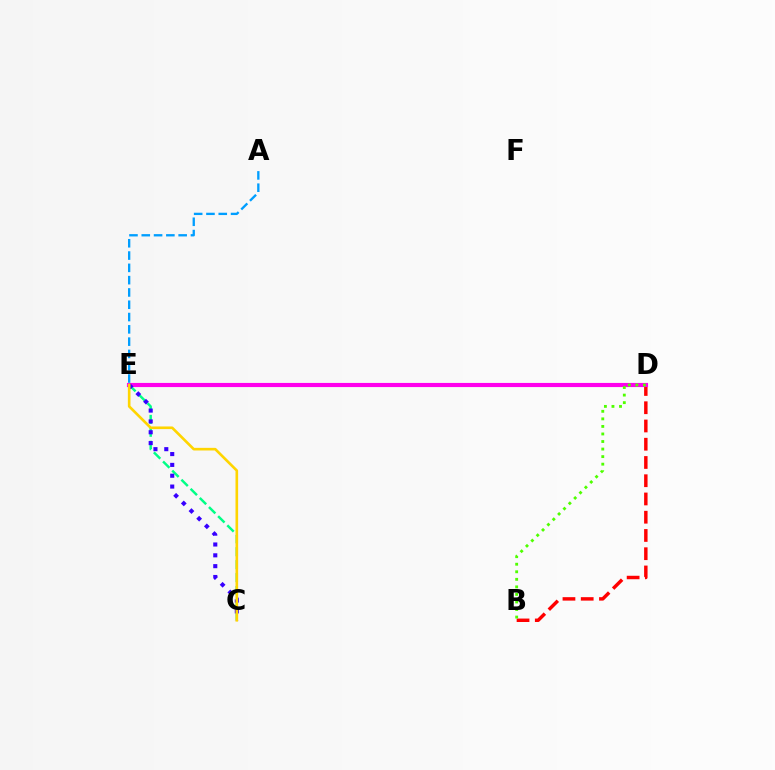{('B', 'D'): [{'color': '#ff0000', 'line_style': 'dashed', 'thickness': 2.48}, {'color': '#4fff00', 'line_style': 'dotted', 'thickness': 2.05}], ('A', 'E'): [{'color': '#009eff', 'line_style': 'dashed', 'thickness': 1.67}], ('C', 'E'): [{'color': '#00ff86', 'line_style': 'dashed', 'thickness': 1.76}, {'color': '#3700ff', 'line_style': 'dotted', 'thickness': 2.94}, {'color': '#ffd500', 'line_style': 'solid', 'thickness': 1.89}], ('D', 'E'): [{'color': '#ff00ed', 'line_style': 'solid', 'thickness': 2.98}]}